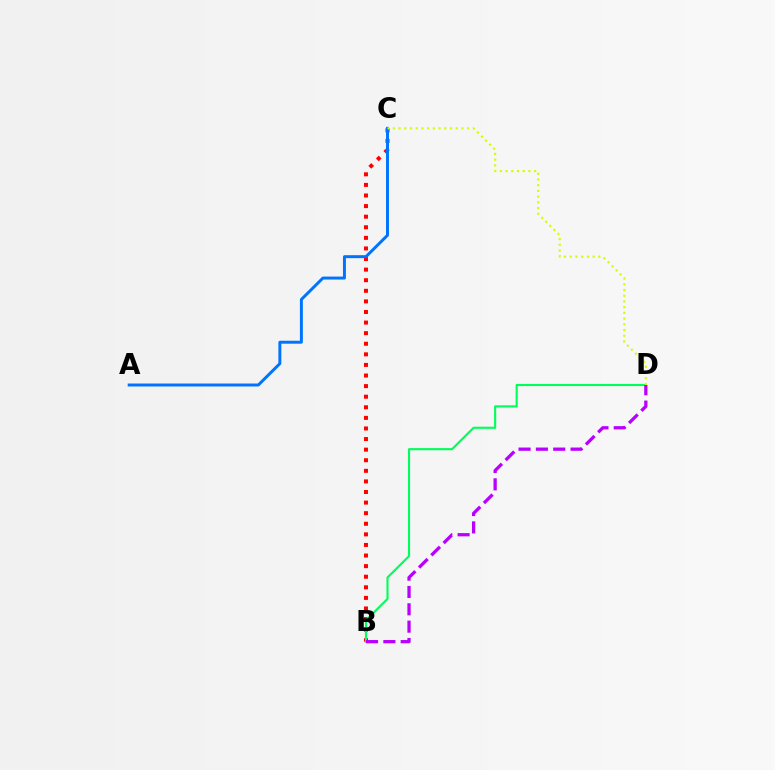{('B', 'C'): [{'color': '#ff0000', 'line_style': 'dotted', 'thickness': 2.88}], ('B', 'D'): [{'color': '#00ff5c', 'line_style': 'solid', 'thickness': 1.54}, {'color': '#b900ff', 'line_style': 'dashed', 'thickness': 2.36}], ('A', 'C'): [{'color': '#0074ff', 'line_style': 'solid', 'thickness': 2.13}], ('C', 'D'): [{'color': '#d1ff00', 'line_style': 'dotted', 'thickness': 1.55}]}